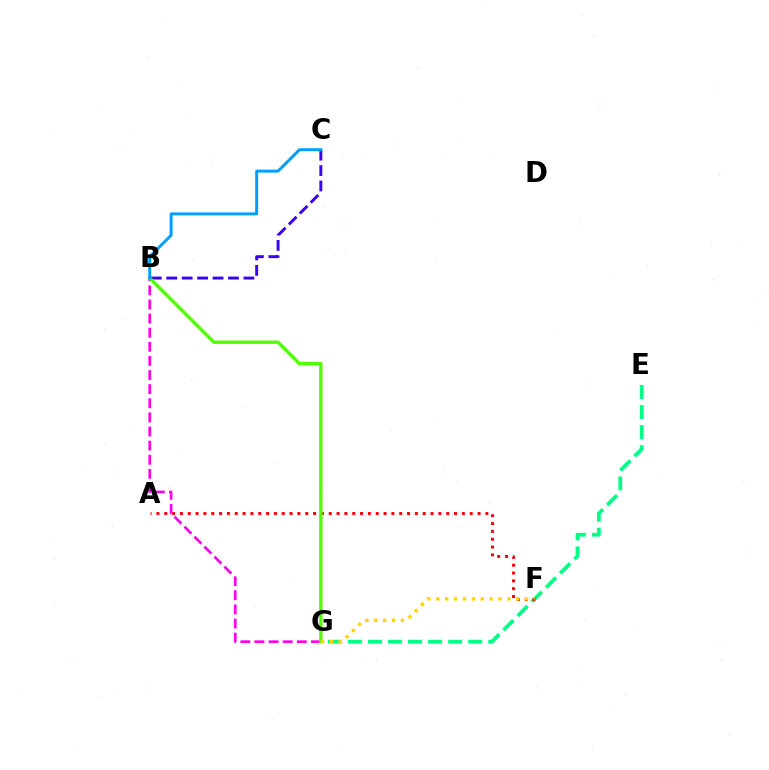{('B', 'C'): [{'color': '#3700ff', 'line_style': 'dashed', 'thickness': 2.1}, {'color': '#009eff', 'line_style': 'solid', 'thickness': 2.13}], ('E', 'G'): [{'color': '#00ff86', 'line_style': 'dashed', 'thickness': 2.72}], ('A', 'F'): [{'color': '#ff0000', 'line_style': 'dotted', 'thickness': 2.13}], ('B', 'G'): [{'color': '#ff00ed', 'line_style': 'dashed', 'thickness': 1.92}, {'color': '#4fff00', 'line_style': 'solid', 'thickness': 2.41}], ('F', 'G'): [{'color': '#ffd500', 'line_style': 'dotted', 'thickness': 2.41}]}